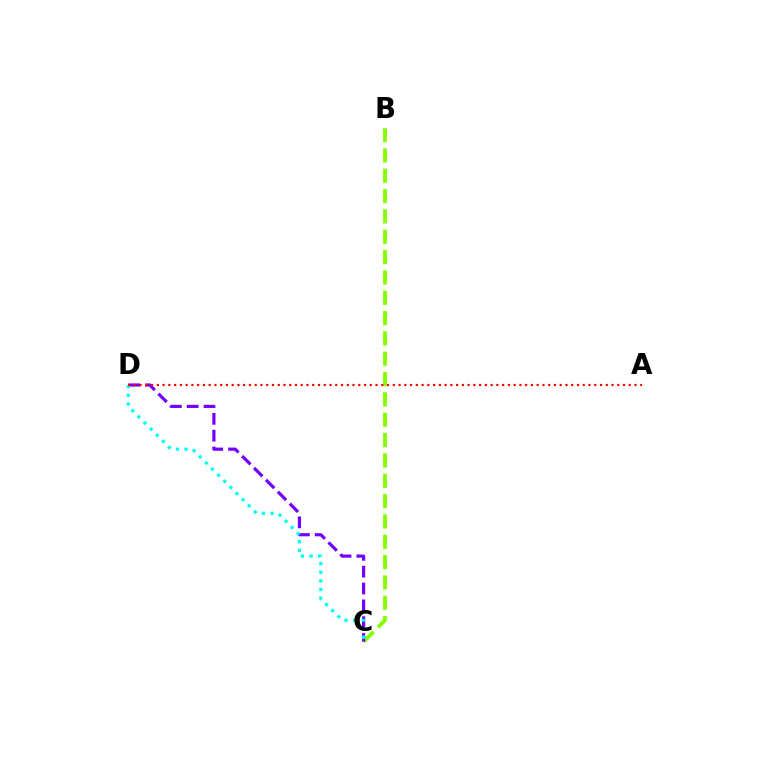{('B', 'C'): [{'color': '#84ff00', 'line_style': 'dashed', 'thickness': 2.76}], ('C', 'D'): [{'color': '#7200ff', 'line_style': 'dashed', 'thickness': 2.29}, {'color': '#00fff6', 'line_style': 'dotted', 'thickness': 2.35}], ('A', 'D'): [{'color': '#ff0000', 'line_style': 'dotted', 'thickness': 1.56}]}